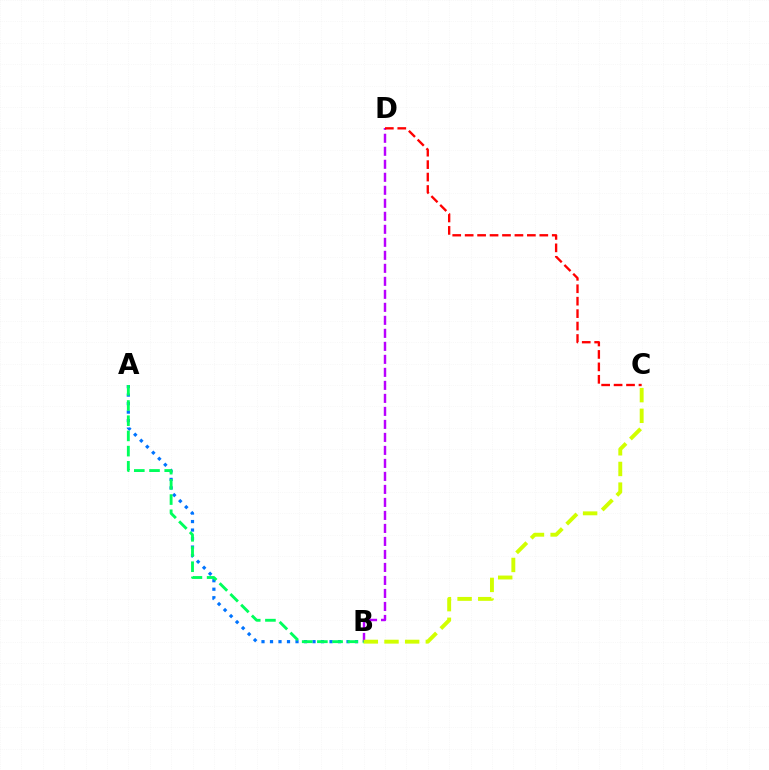{('A', 'B'): [{'color': '#0074ff', 'line_style': 'dotted', 'thickness': 2.31}, {'color': '#00ff5c', 'line_style': 'dashed', 'thickness': 2.07}], ('B', 'D'): [{'color': '#b900ff', 'line_style': 'dashed', 'thickness': 1.77}], ('C', 'D'): [{'color': '#ff0000', 'line_style': 'dashed', 'thickness': 1.69}], ('B', 'C'): [{'color': '#d1ff00', 'line_style': 'dashed', 'thickness': 2.81}]}